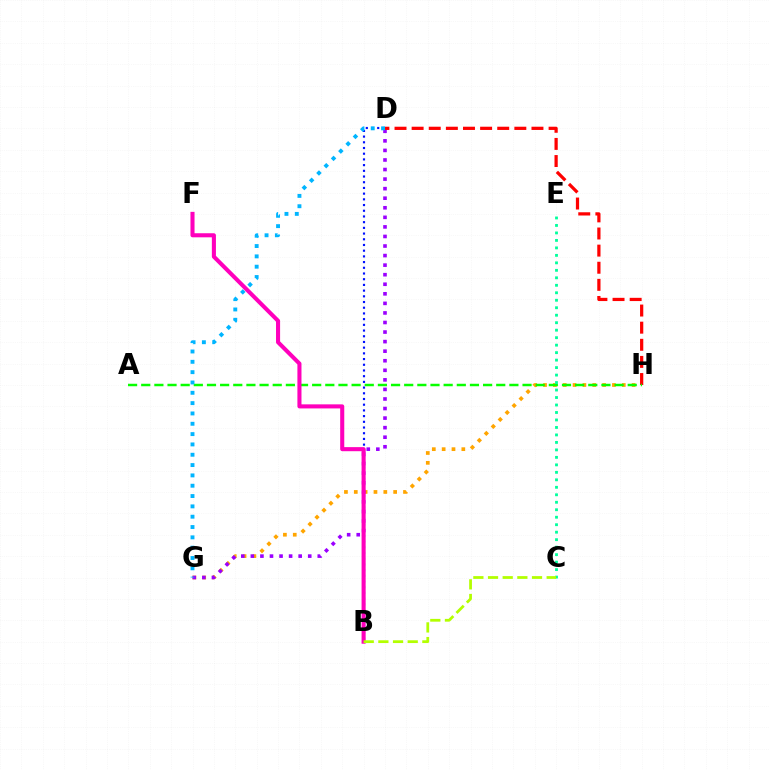{('G', 'H'): [{'color': '#ffa500', 'line_style': 'dotted', 'thickness': 2.67}], ('D', 'G'): [{'color': '#9b00ff', 'line_style': 'dotted', 'thickness': 2.6}, {'color': '#00b5ff', 'line_style': 'dotted', 'thickness': 2.81}], ('D', 'H'): [{'color': '#ff0000', 'line_style': 'dashed', 'thickness': 2.33}], ('B', 'D'): [{'color': '#0010ff', 'line_style': 'dotted', 'thickness': 1.55}], ('A', 'H'): [{'color': '#08ff00', 'line_style': 'dashed', 'thickness': 1.79}], ('B', 'F'): [{'color': '#ff00bd', 'line_style': 'solid', 'thickness': 2.93}], ('C', 'E'): [{'color': '#00ff9d', 'line_style': 'dotted', 'thickness': 2.03}], ('B', 'C'): [{'color': '#b3ff00', 'line_style': 'dashed', 'thickness': 1.99}]}